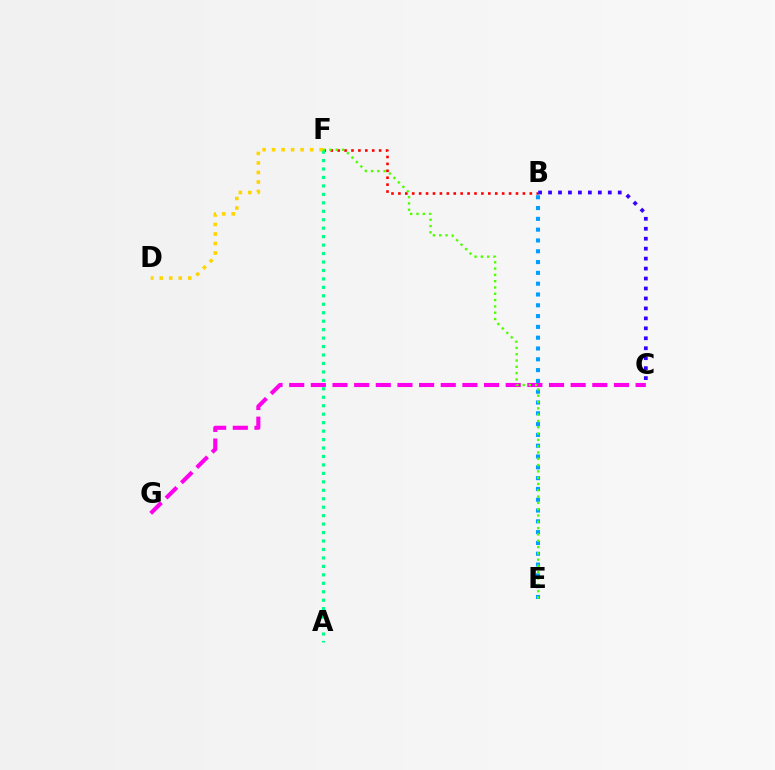{('B', 'F'): [{'color': '#ff0000', 'line_style': 'dotted', 'thickness': 1.88}], ('D', 'F'): [{'color': '#ffd500', 'line_style': 'dotted', 'thickness': 2.58}], ('B', 'E'): [{'color': '#009eff', 'line_style': 'dotted', 'thickness': 2.94}], ('B', 'C'): [{'color': '#3700ff', 'line_style': 'dotted', 'thickness': 2.71}], ('C', 'G'): [{'color': '#ff00ed', 'line_style': 'dashed', 'thickness': 2.94}], ('A', 'F'): [{'color': '#00ff86', 'line_style': 'dotted', 'thickness': 2.3}], ('E', 'F'): [{'color': '#4fff00', 'line_style': 'dotted', 'thickness': 1.71}]}